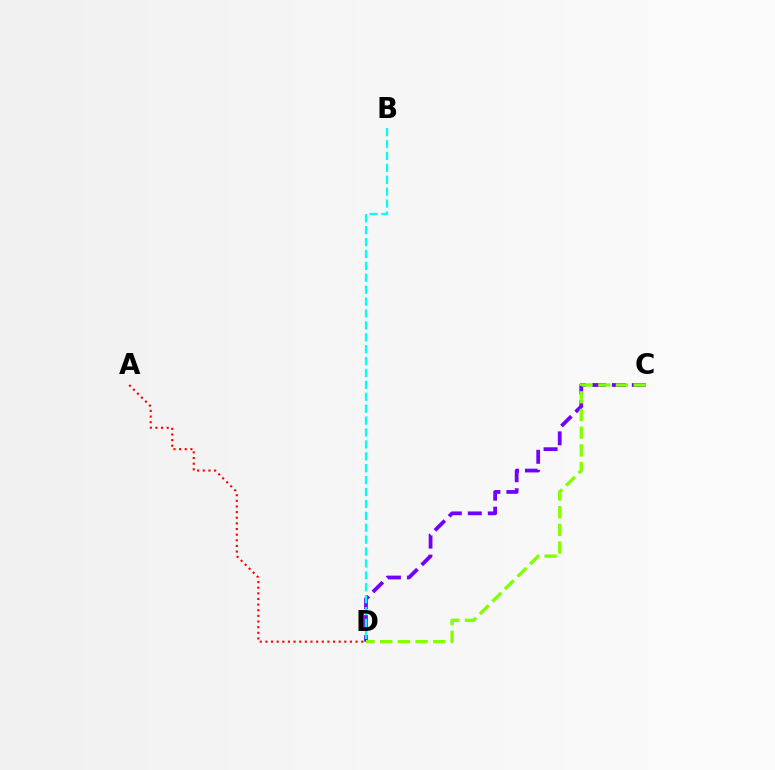{('A', 'D'): [{'color': '#ff0000', 'line_style': 'dotted', 'thickness': 1.53}], ('C', 'D'): [{'color': '#7200ff', 'line_style': 'dashed', 'thickness': 2.72}, {'color': '#84ff00', 'line_style': 'dashed', 'thickness': 2.4}], ('B', 'D'): [{'color': '#00fff6', 'line_style': 'dashed', 'thickness': 1.62}]}